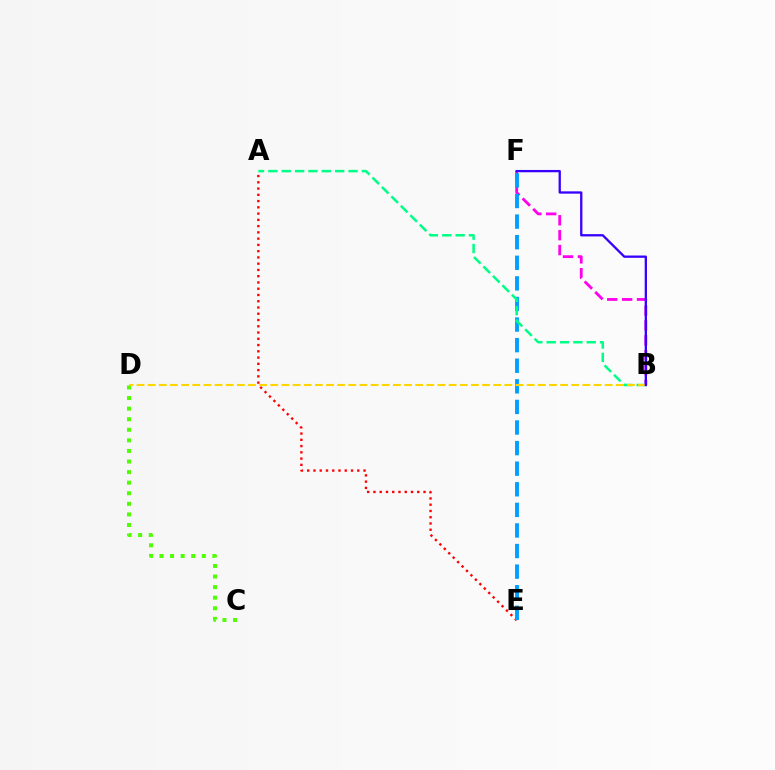{('A', 'E'): [{'color': '#ff0000', 'line_style': 'dotted', 'thickness': 1.7}], ('C', 'D'): [{'color': '#4fff00', 'line_style': 'dotted', 'thickness': 2.87}], ('B', 'F'): [{'color': '#ff00ed', 'line_style': 'dashed', 'thickness': 2.02}, {'color': '#3700ff', 'line_style': 'solid', 'thickness': 1.66}], ('E', 'F'): [{'color': '#009eff', 'line_style': 'dashed', 'thickness': 2.8}], ('A', 'B'): [{'color': '#00ff86', 'line_style': 'dashed', 'thickness': 1.81}], ('B', 'D'): [{'color': '#ffd500', 'line_style': 'dashed', 'thickness': 1.51}]}